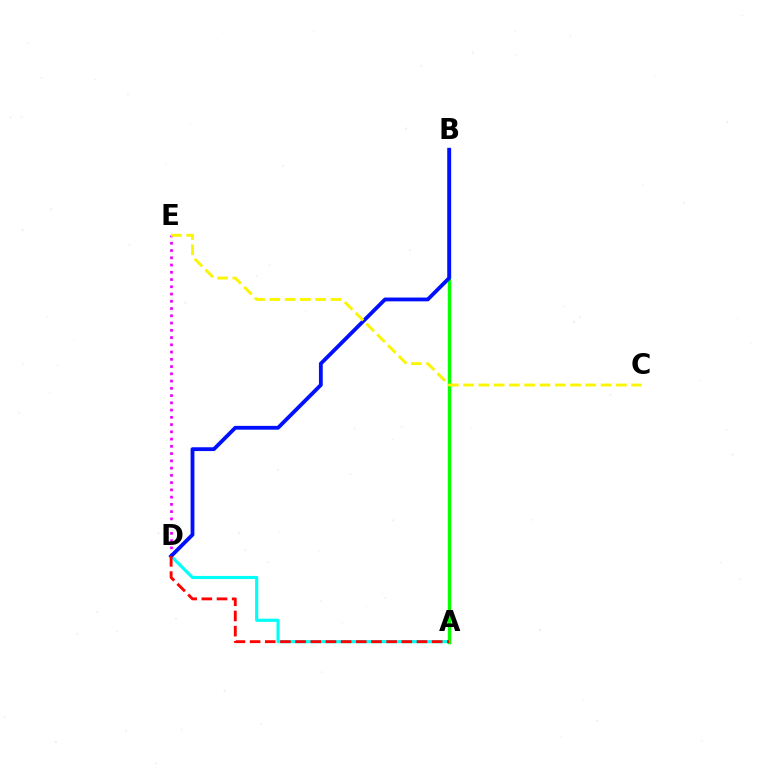{('D', 'E'): [{'color': '#ee00ff', 'line_style': 'dotted', 'thickness': 1.97}], ('A', 'D'): [{'color': '#00fff6', 'line_style': 'solid', 'thickness': 2.27}, {'color': '#ff0000', 'line_style': 'dashed', 'thickness': 2.06}], ('A', 'B'): [{'color': '#08ff00', 'line_style': 'solid', 'thickness': 2.47}], ('B', 'D'): [{'color': '#0010ff', 'line_style': 'solid', 'thickness': 2.75}], ('C', 'E'): [{'color': '#fcf500', 'line_style': 'dashed', 'thickness': 2.08}]}